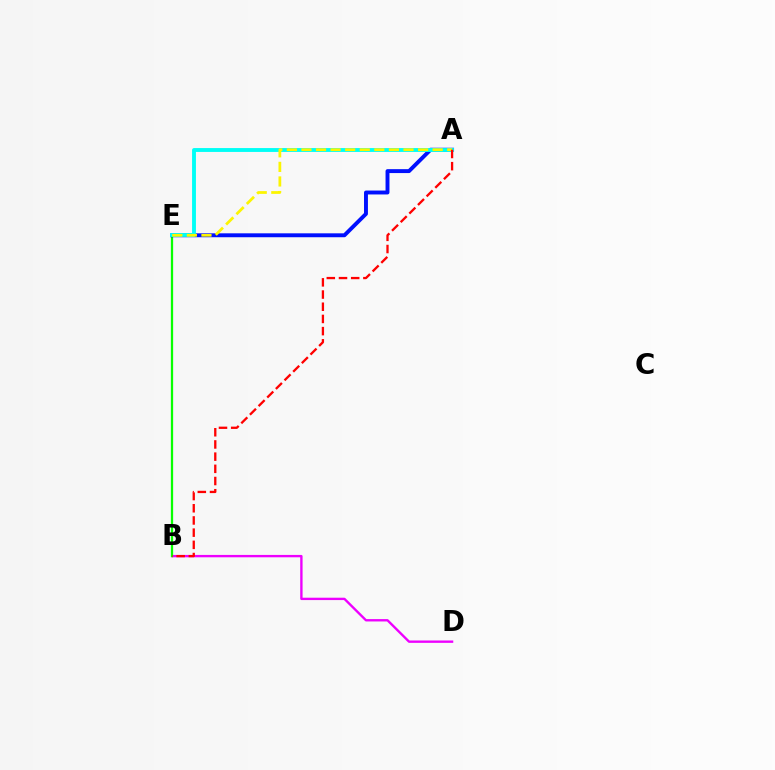{('B', 'D'): [{'color': '#ee00ff', 'line_style': 'solid', 'thickness': 1.7}], ('B', 'E'): [{'color': '#08ff00', 'line_style': 'solid', 'thickness': 1.64}], ('A', 'E'): [{'color': '#0010ff', 'line_style': 'solid', 'thickness': 2.82}, {'color': '#00fff6', 'line_style': 'solid', 'thickness': 2.79}, {'color': '#fcf500', 'line_style': 'dashed', 'thickness': 1.98}], ('A', 'B'): [{'color': '#ff0000', 'line_style': 'dashed', 'thickness': 1.66}]}